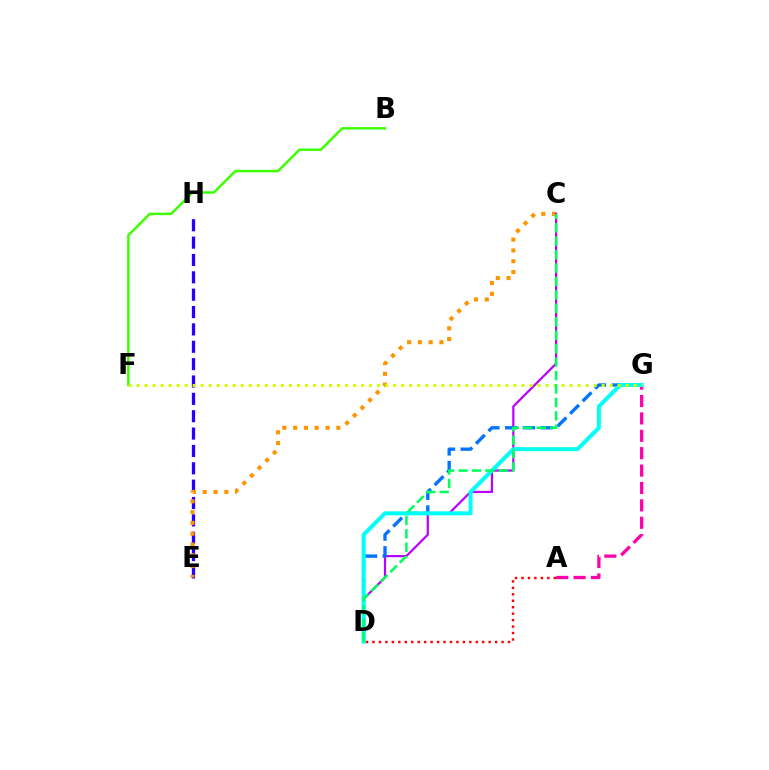{('E', 'H'): [{'color': '#2500ff', 'line_style': 'dashed', 'thickness': 2.36}], ('C', 'E'): [{'color': '#ff9400', 'line_style': 'dotted', 'thickness': 2.93}], ('C', 'D'): [{'color': '#b900ff', 'line_style': 'solid', 'thickness': 1.59}, {'color': '#00ff5c', 'line_style': 'dashed', 'thickness': 1.82}], ('B', 'F'): [{'color': '#3dff00', 'line_style': 'solid', 'thickness': 1.78}], ('A', 'G'): [{'color': '#ff00ac', 'line_style': 'dashed', 'thickness': 2.36}], ('D', 'G'): [{'color': '#0074ff', 'line_style': 'dashed', 'thickness': 2.41}, {'color': '#00fff6', 'line_style': 'solid', 'thickness': 2.87}], ('F', 'G'): [{'color': '#d1ff00', 'line_style': 'dotted', 'thickness': 2.18}], ('A', 'D'): [{'color': '#ff0000', 'line_style': 'dotted', 'thickness': 1.75}]}